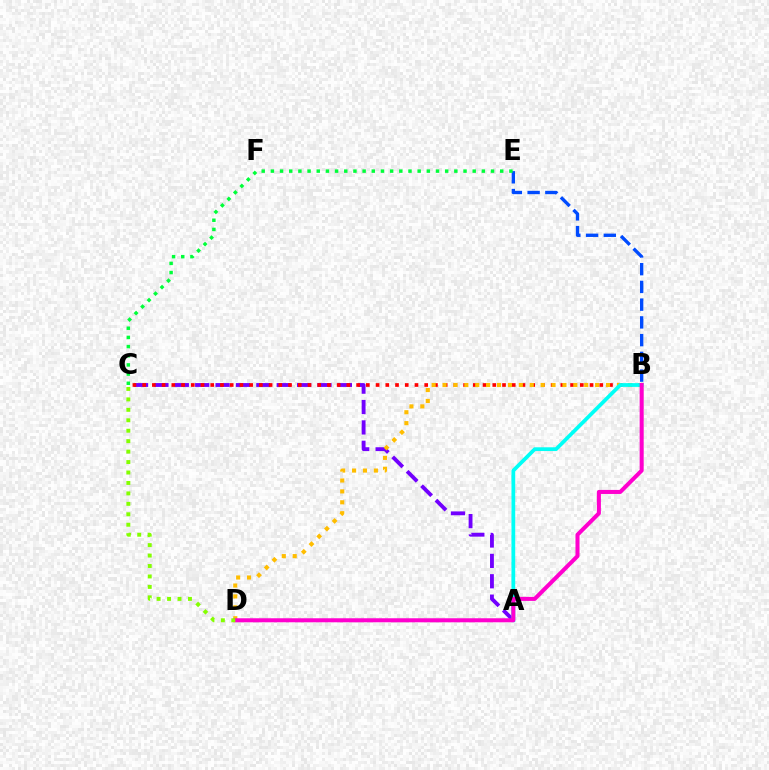{('B', 'E'): [{'color': '#004bff', 'line_style': 'dashed', 'thickness': 2.41}], ('A', 'C'): [{'color': '#7200ff', 'line_style': 'dashed', 'thickness': 2.77}], ('B', 'C'): [{'color': '#ff0000', 'line_style': 'dotted', 'thickness': 2.64}], ('C', 'E'): [{'color': '#00ff39', 'line_style': 'dotted', 'thickness': 2.49}], ('B', 'D'): [{'color': '#ffbd00', 'line_style': 'dotted', 'thickness': 2.96}, {'color': '#ff00cf', 'line_style': 'solid', 'thickness': 2.91}], ('A', 'B'): [{'color': '#00fff6', 'line_style': 'solid', 'thickness': 2.7}], ('C', 'D'): [{'color': '#84ff00', 'line_style': 'dotted', 'thickness': 2.84}]}